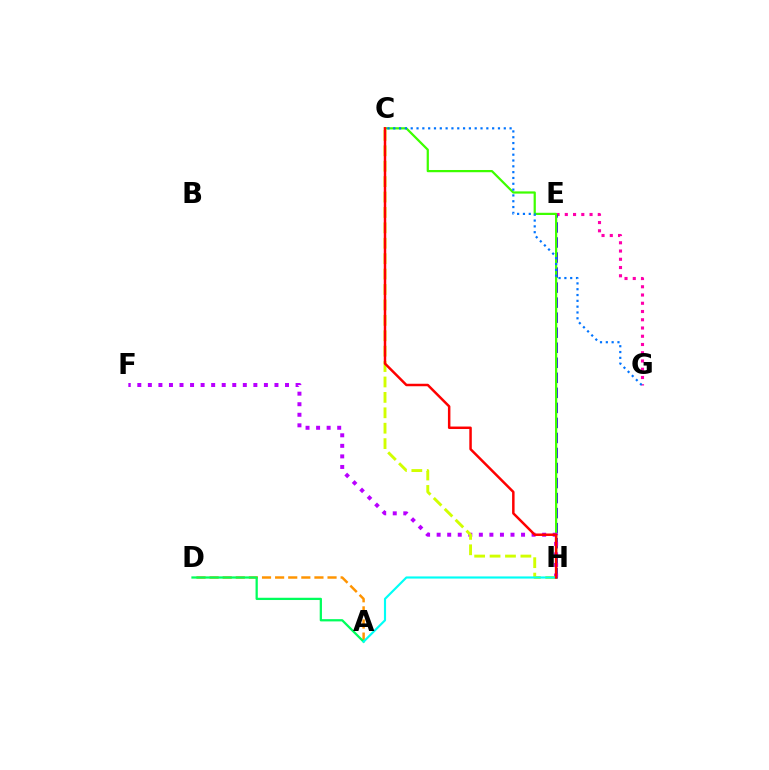{('E', 'G'): [{'color': '#ff00ac', 'line_style': 'dotted', 'thickness': 2.24}], ('E', 'H'): [{'color': '#2500ff', 'line_style': 'dashed', 'thickness': 2.04}], ('C', 'H'): [{'color': '#3dff00', 'line_style': 'solid', 'thickness': 1.6}, {'color': '#d1ff00', 'line_style': 'dashed', 'thickness': 2.09}, {'color': '#ff0000', 'line_style': 'solid', 'thickness': 1.79}], ('A', 'D'): [{'color': '#ff9400', 'line_style': 'dashed', 'thickness': 1.78}, {'color': '#00ff5c', 'line_style': 'solid', 'thickness': 1.63}], ('F', 'H'): [{'color': '#b900ff', 'line_style': 'dotted', 'thickness': 2.87}], ('A', 'H'): [{'color': '#00fff6', 'line_style': 'solid', 'thickness': 1.55}], ('C', 'G'): [{'color': '#0074ff', 'line_style': 'dotted', 'thickness': 1.58}]}